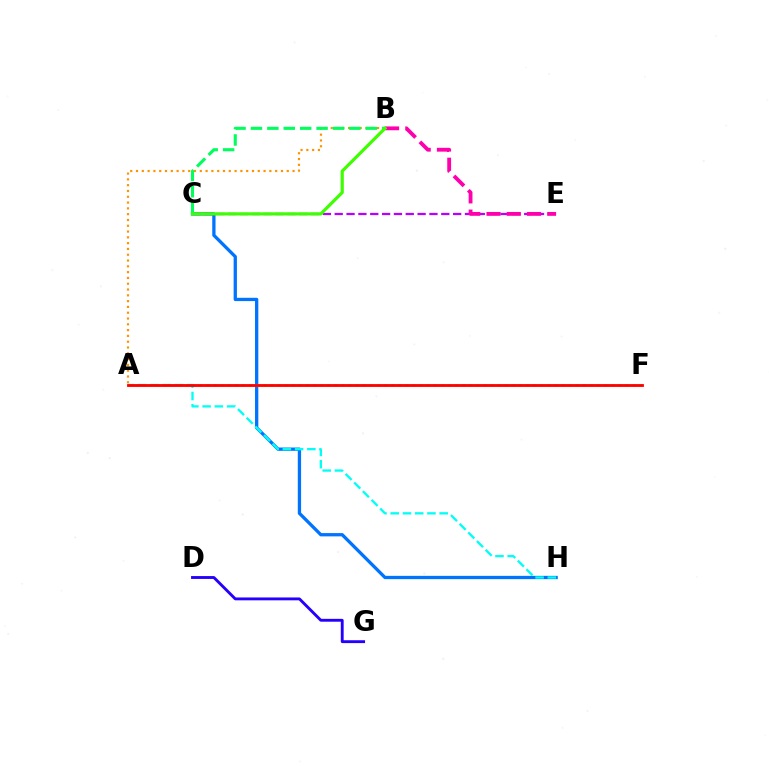{('C', 'E'): [{'color': '#b900ff', 'line_style': 'dashed', 'thickness': 1.61}], ('A', 'B'): [{'color': '#ff9400', 'line_style': 'dotted', 'thickness': 1.58}], ('C', 'H'): [{'color': '#0074ff', 'line_style': 'solid', 'thickness': 2.37}], ('A', 'H'): [{'color': '#00fff6', 'line_style': 'dashed', 'thickness': 1.66}], ('B', 'E'): [{'color': '#ff00ac', 'line_style': 'dashed', 'thickness': 2.75}], ('A', 'F'): [{'color': '#d1ff00', 'line_style': 'dotted', 'thickness': 1.93}, {'color': '#ff0000', 'line_style': 'solid', 'thickness': 2.03}], ('B', 'C'): [{'color': '#00ff5c', 'line_style': 'dashed', 'thickness': 2.23}, {'color': '#3dff00', 'line_style': 'solid', 'thickness': 2.29}], ('D', 'G'): [{'color': '#2500ff', 'line_style': 'solid', 'thickness': 2.06}]}